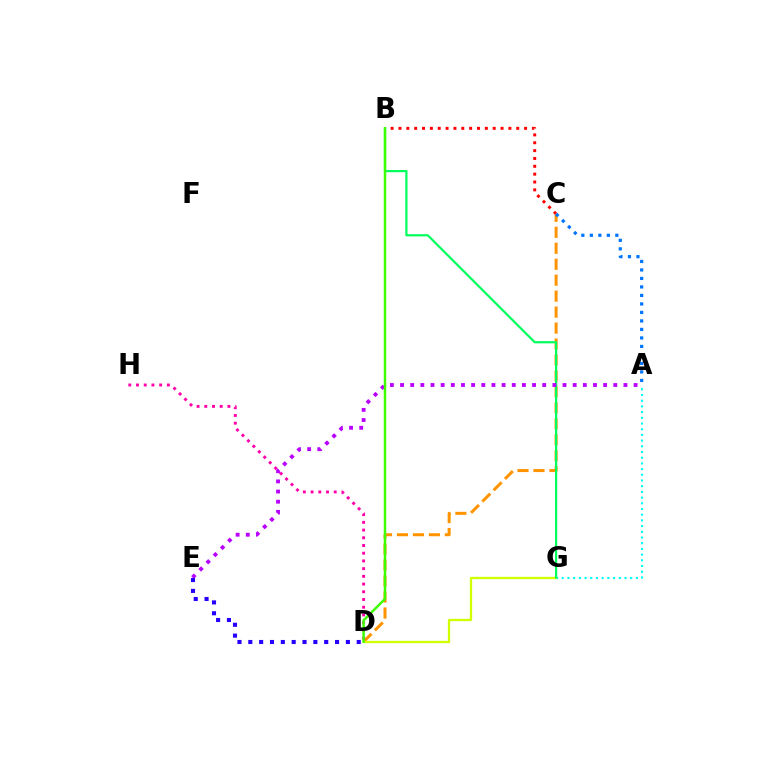{('A', 'G'): [{'color': '#00fff6', 'line_style': 'dotted', 'thickness': 1.55}], ('B', 'C'): [{'color': '#ff0000', 'line_style': 'dotted', 'thickness': 2.13}], ('C', 'D'): [{'color': '#ff9400', 'line_style': 'dashed', 'thickness': 2.17}], ('D', 'G'): [{'color': '#d1ff00', 'line_style': 'solid', 'thickness': 1.66}], ('D', 'H'): [{'color': '#ff00ac', 'line_style': 'dotted', 'thickness': 2.1}], ('A', 'C'): [{'color': '#0074ff', 'line_style': 'dotted', 'thickness': 2.31}], ('B', 'G'): [{'color': '#00ff5c', 'line_style': 'solid', 'thickness': 1.59}], ('A', 'E'): [{'color': '#b900ff', 'line_style': 'dotted', 'thickness': 2.76}], ('D', 'E'): [{'color': '#2500ff', 'line_style': 'dotted', 'thickness': 2.95}], ('B', 'D'): [{'color': '#3dff00', 'line_style': 'solid', 'thickness': 1.77}]}